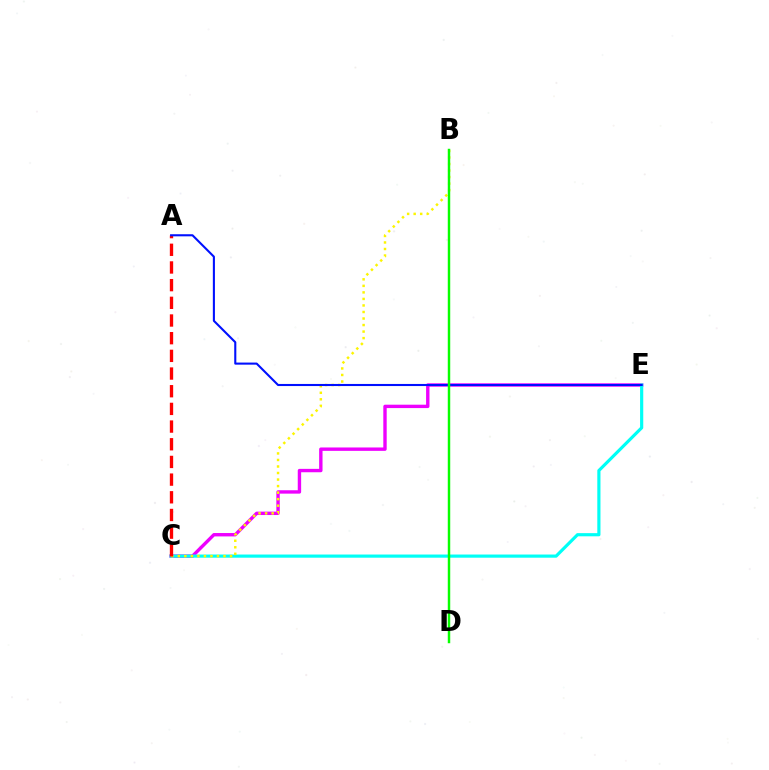{('C', 'E'): [{'color': '#ee00ff', 'line_style': 'solid', 'thickness': 2.44}, {'color': '#00fff6', 'line_style': 'solid', 'thickness': 2.28}], ('B', 'C'): [{'color': '#fcf500', 'line_style': 'dotted', 'thickness': 1.77}], ('A', 'C'): [{'color': '#ff0000', 'line_style': 'dashed', 'thickness': 2.4}], ('A', 'E'): [{'color': '#0010ff', 'line_style': 'solid', 'thickness': 1.51}], ('B', 'D'): [{'color': '#08ff00', 'line_style': 'solid', 'thickness': 1.77}]}